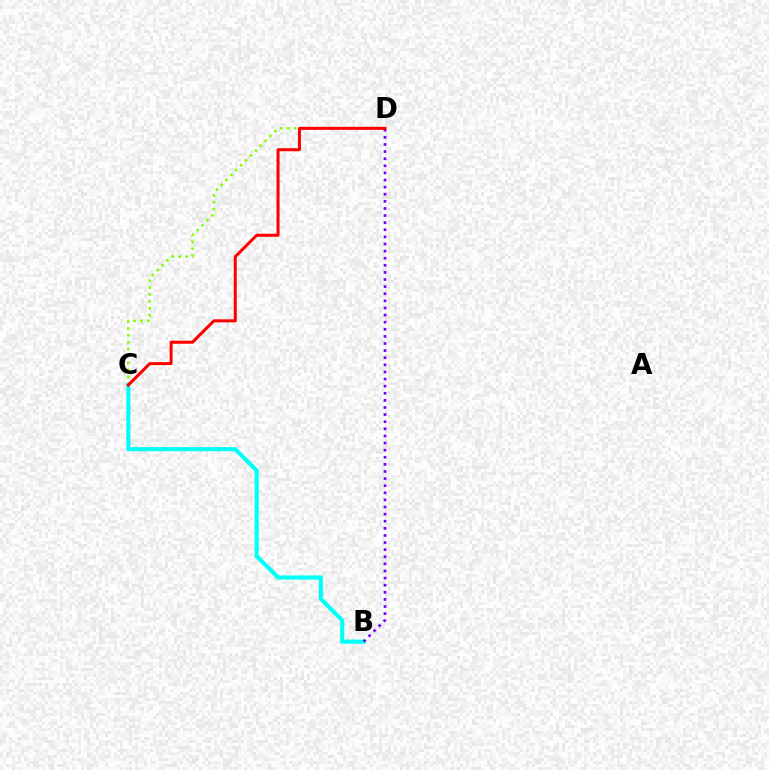{('C', 'D'): [{'color': '#84ff00', 'line_style': 'dotted', 'thickness': 1.88}, {'color': '#ff0000', 'line_style': 'solid', 'thickness': 2.18}], ('B', 'C'): [{'color': '#00fff6', 'line_style': 'solid', 'thickness': 2.96}], ('B', 'D'): [{'color': '#7200ff', 'line_style': 'dotted', 'thickness': 1.93}]}